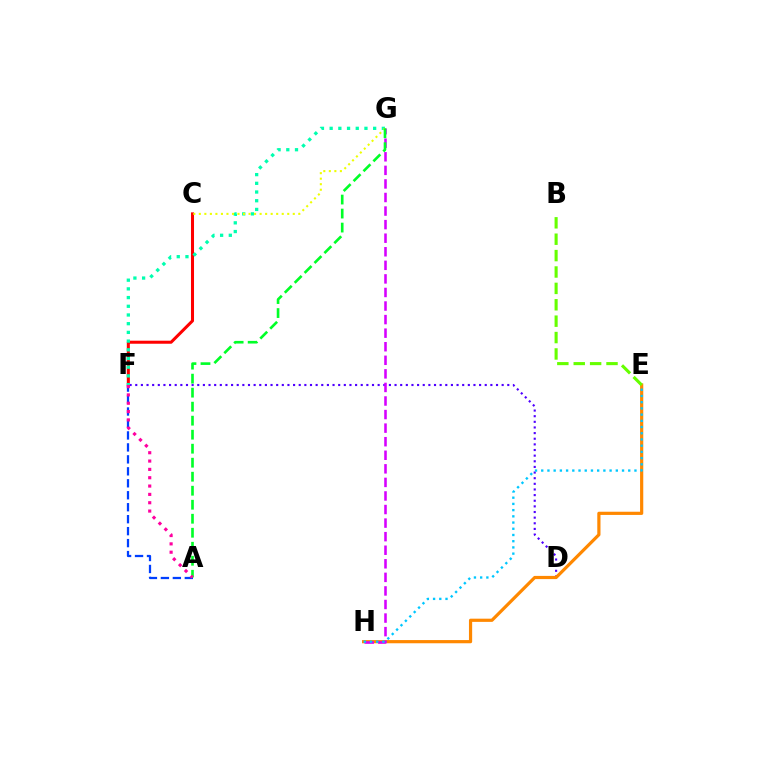{('D', 'F'): [{'color': '#4f00ff', 'line_style': 'dotted', 'thickness': 1.53}], ('C', 'F'): [{'color': '#ff0000', 'line_style': 'solid', 'thickness': 2.19}], ('E', 'H'): [{'color': '#ff8800', 'line_style': 'solid', 'thickness': 2.3}, {'color': '#00c7ff', 'line_style': 'dotted', 'thickness': 1.69}], ('F', 'G'): [{'color': '#00ffaf', 'line_style': 'dotted', 'thickness': 2.36}], ('A', 'F'): [{'color': '#003fff', 'line_style': 'dashed', 'thickness': 1.63}, {'color': '#ff00a0', 'line_style': 'dotted', 'thickness': 2.26}], ('G', 'H'): [{'color': '#d600ff', 'line_style': 'dashed', 'thickness': 1.84}], ('B', 'E'): [{'color': '#66ff00', 'line_style': 'dashed', 'thickness': 2.23}], ('C', 'G'): [{'color': '#eeff00', 'line_style': 'dotted', 'thickness': 1.5}], ('A', 'G'): [{'color': '#00ff27', 'line_style': 'dashed', 'thickness': 1.9}]}